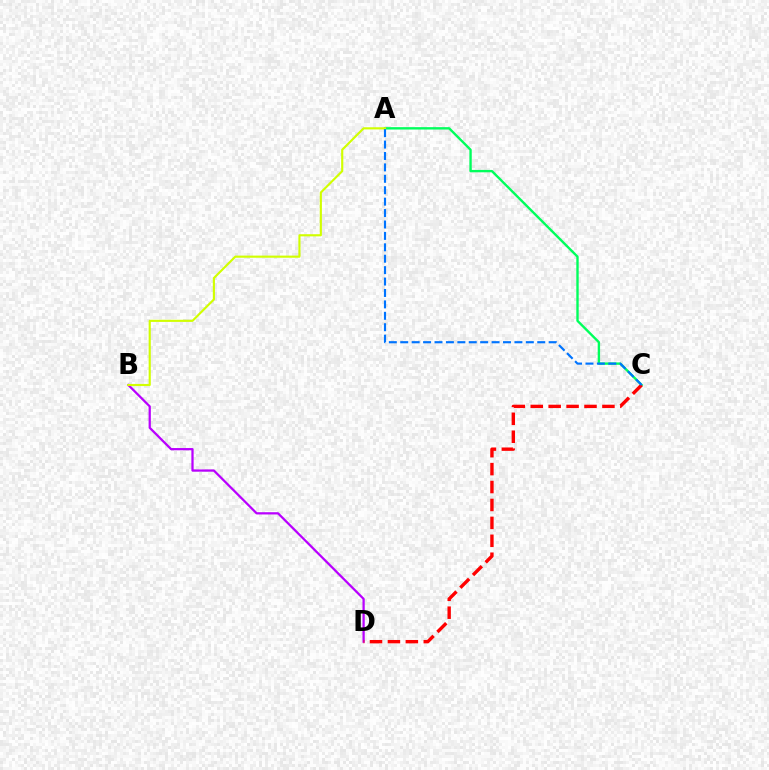{('B', 'D'): [{'color': '#b900ff', 'line_style': 'solid', 'thickness': 1.62}], ('A', 'C'): [{'color': '#00ff5c', 'line_style': 'solid', 'thickness': 1.71}, {'color': '#0074ff', 'line_style': 'dashed', 'thickness': 1.55}], ('C', 'D'): [{'color': '#ff0000', 'line_style': 'dashed', 'thickness': 2.43}], ('A', 'B'): [{'color': '#d1ff00', 'line_style': 'solid', 'thickness': 1.54}]}